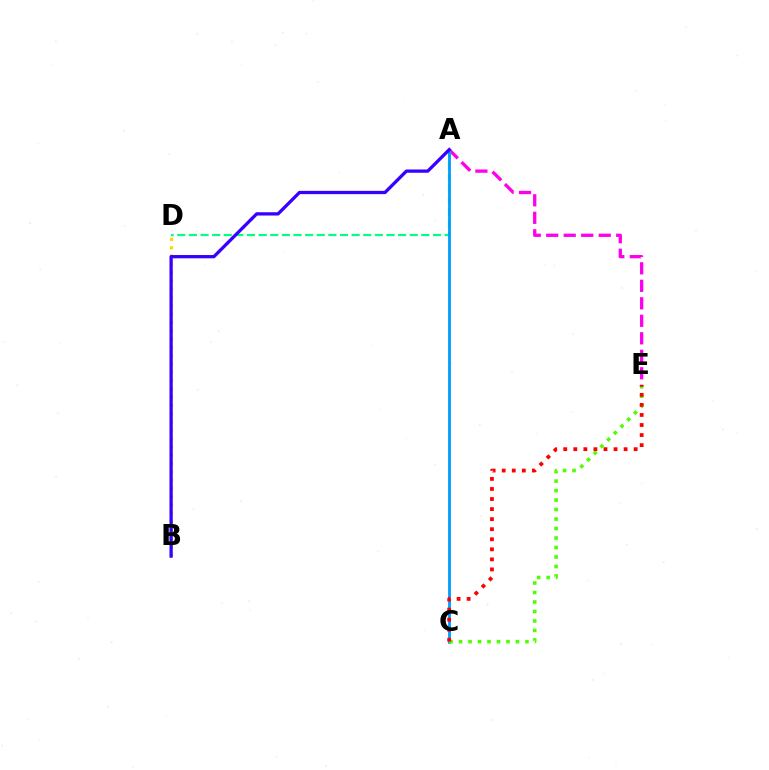{('B', 'D'): [{'color': '#ffd500', 'line_style': 'dotted', 'thickness': 2.26}], ('A', 'E'): [{'color': '#ff00ed', 'line_style': 'dashed', 'thickness': 2.38}], ('A', 'D'): [{'color': '#00ff86', 'line_style': 'dashed', 'thickness': 1.58}], ('A', 'C'): [{'color': '#009eff', 'line_style': 'solid', 'thickness': 2.03}], ('C', 'E'): [{'color': '#4fff00', 'line_style': 'dotted', 'thickness': 2.58}, {'color': '#ff0000', 'line_style': 'dotted', 'thickness': 2.73}], ('A', 'B'): [{'color': '#3700ff', 'line_style': 'solid', 'thickness': 2.36}]}